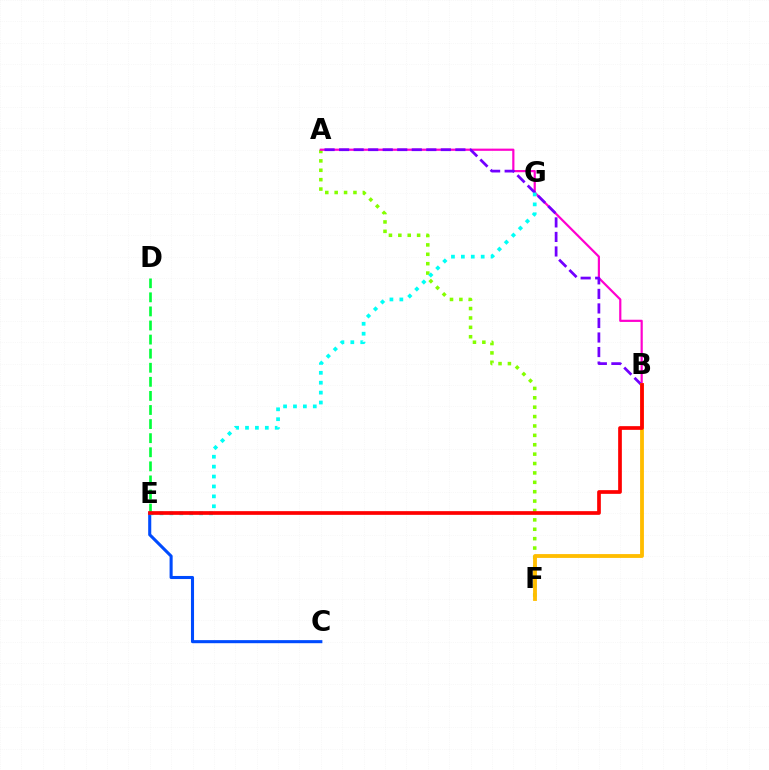{('A', 'F'): [{'color': '#84ff00', 'line_style': 'dotted', 'thickness': 2.55}], ('A', 'B'): [{'color': '#ff00cf', 'line_style': 'solid', 'thickness': 1.58}, {'color': '#7200ff', 'line_style': 'dashed', 'thickness': 1.97}], ('D', 'E'): [{'color': '#00ff39', 'line_style': 'dashed', 'thickness': 1.91}], ('B', 'F'): [{'color': '#ffbd00', 'line_style': 'solid', 'thickness': 2.75}], ('C', 'E'): [{'color': '#004bff', 'line_style': 'solid', 'thickness': 2.22}], ('E', 'G'): [{'color': '#00fff6', 'line_style': 'dotted', 'thickness': 2.69}], ('B', 'E'): [{'color': '#ff0000', 'line_style': 'solid', 'thickness': 2.66}]}